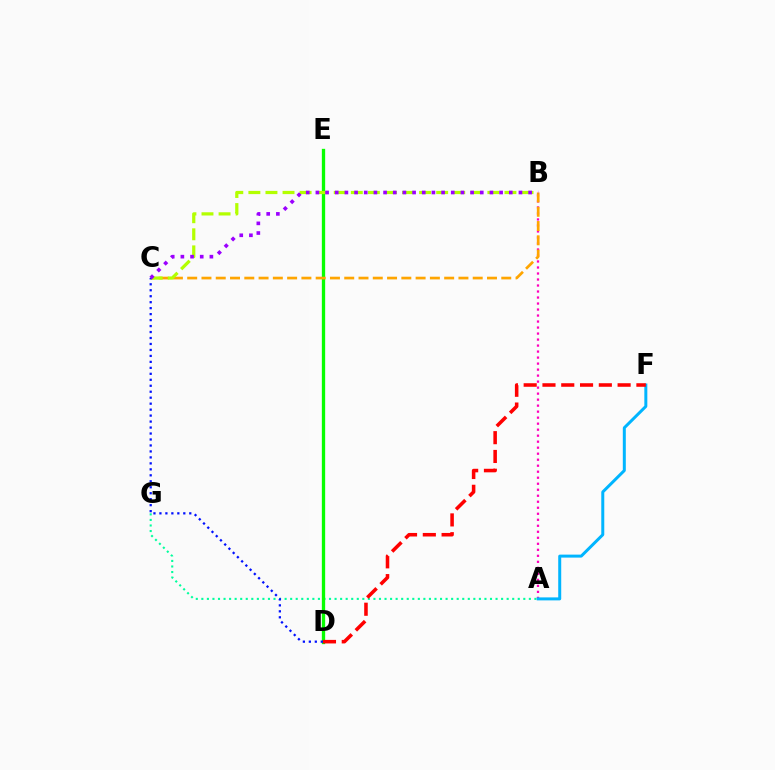{('A', 'B'): [{'color': '#ff00bd', 'line_style': 'dotted', 'thickness': 1.63}], ('A', 'G'): [{'color': '#00ff9d', 'line_style': 'dotted', 'thickness': 1.51}], ('D', 'E'): [{'color': '#08ff00', 'line_style': 'solid', 'thickness': 2.39}], ('B', 'C'): [{'color': '#ffa500', 'line_style': 'dashed', 'thickness': 1.94}, {'color': '#b3ff00', 'line_style': 'dashed', 'thickness': 2.32}, {'color': '#9b00ff', 'line_style': 'dotted', 'thickness': 2.63}], ('A', 'F'): [{'color': '#00b5ff', 'line_style': 'solid', 'thickness': 2.15}], ('D', 'F'): [{'color': '#ff0000', 'line_style': 'dashed', 'thickness': 2.55}], ('C', 'D'): [{'color': '#0010ff', 'line_style': 'dotted', 'thickness': 1.62}]}